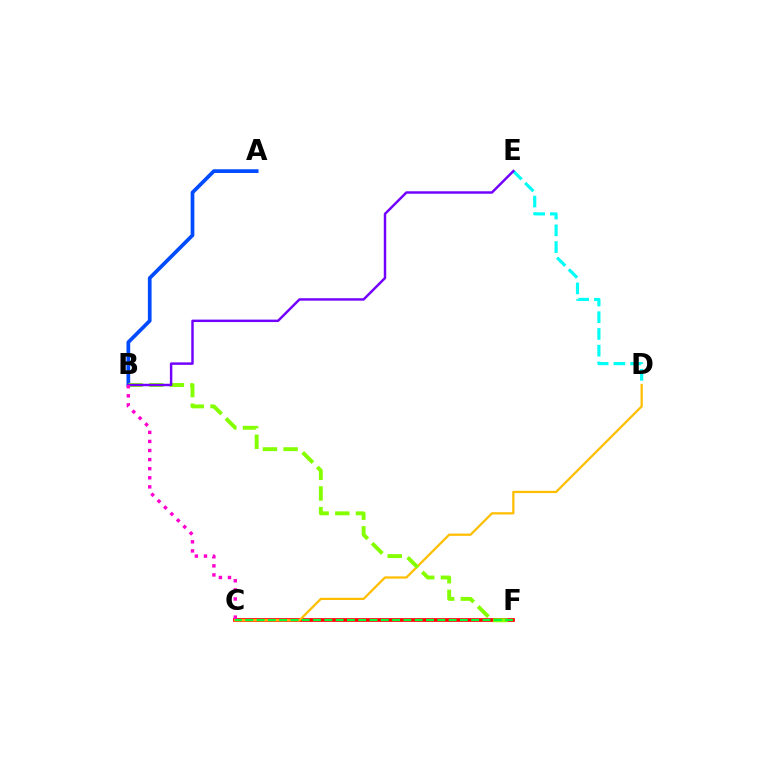{('A', 'B'): [{'color': '#004bff', 'line_style': 'solid', 'thickness': 2.67}], ('C', 'F'): [{'color': '#ff0000', 'line_style': 'solid', 'thickness': 2.67}, {'color': '#00ff39', 'line_style': 'dashed', 'thickness': 1.53}], ('D', 'E'): [{'color': '#00fff6', 'line_style': 'dashed', 'thickness': 2.27}], ('C', 'D'): [{'color': '#ffbd00', 'line_style': 'solid', 'thickness': 1.61}], ('B', 'F'): [{'color': '#84ff00', 'line_style': 'dashed', 'thickness': 2.81}], ('B', 'E'): [{'color': '#7200ff', 'line_style': 'solid', 'thickness': 1.77}], ('B', 'C'): [{'color': '#ff00cf', 'line_style': 'dotted', 'thickness': 2.47}]}